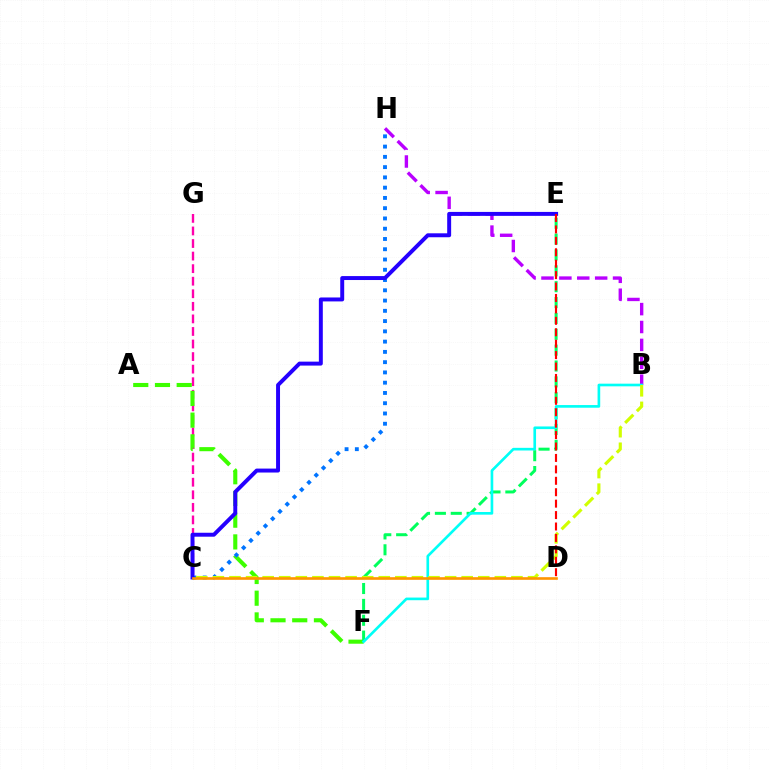{('C', 'G'): [{'color': '#ff00ac', 'line_style': 'dashed', 'thickness': 1.71}], ('A', 'F'): [{'color': '#3dff00', 'line_style': 'dashed', 'thickness': 2.95}], ('B', 'H'): [{'color': '#b900ff', 'line_style': 'dashed', 'thickness': 2.43}], ('C', 'H'): [{'color': '#0074ff', 'line_style': 'dotted', 'thickness': 2.79}], ('E', 'F'): [{'color': '#00ff5c', 'line_style': 'dashed', 'thickness': 2.16}], ('B', 'F'): [{'color': '#00fff6', 'line_style': 'solid', 'thickness': 1.91}], ('C', 'E'): [{'color': '#2500ff', 'line_style': 'solid', 'thickness': 2.84}], ('B', 'C'): [{'color': '#d1ff00', 'line_style': 'dashed', 'thickness': 2.25}], ('C', 'D'): [{'color': '#ff9400', 'line_style': 'solid', 'thickness': 1.89}], ('D', 'E'): [{'color': '#ff0000', 'line_style': 'dashed', 'thickness': 1.55}]}